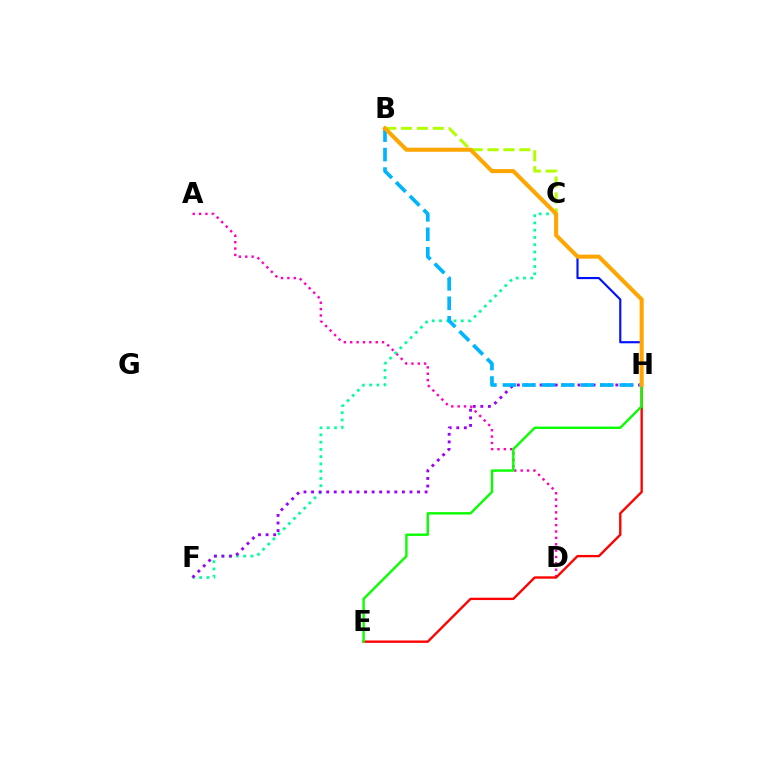{('B', 'C'): [{'color': '#b3ff00', 'line_style': 'dashed', 'thickness': 2.16}], ('C', 'H'): [{'color': '#0010ff', 'line_style': 'solid', 'thickness': 1.54}], ('A', 'D'): [{'color': '#ff00bd', 'line_style': 'dotted', 'thickness': 1.73}], ('C', 'F'): [{'color': '#00ff9d', 'line_style': 'dotted', 'thickness': 1.97}], ('E', 'H'): [{'color': '#ff0000', 'line_style': 'solid', 'thickness': 1.69}, {'color': '#08ff00', 'line_style': 'solid', 'thickness': 1.73}], ('F', 'H'): [{'color': '#9b00ff', 'line_style': 'dotted', 'thickness': 2.06}], ('B', 'H'): [{'color': '#00b5ff', 'line_style': 'dashed', 'thickness': 2.65}, {'color': '#ffa500', 'line_style': 'solid', 'thickness': 2.92}]}